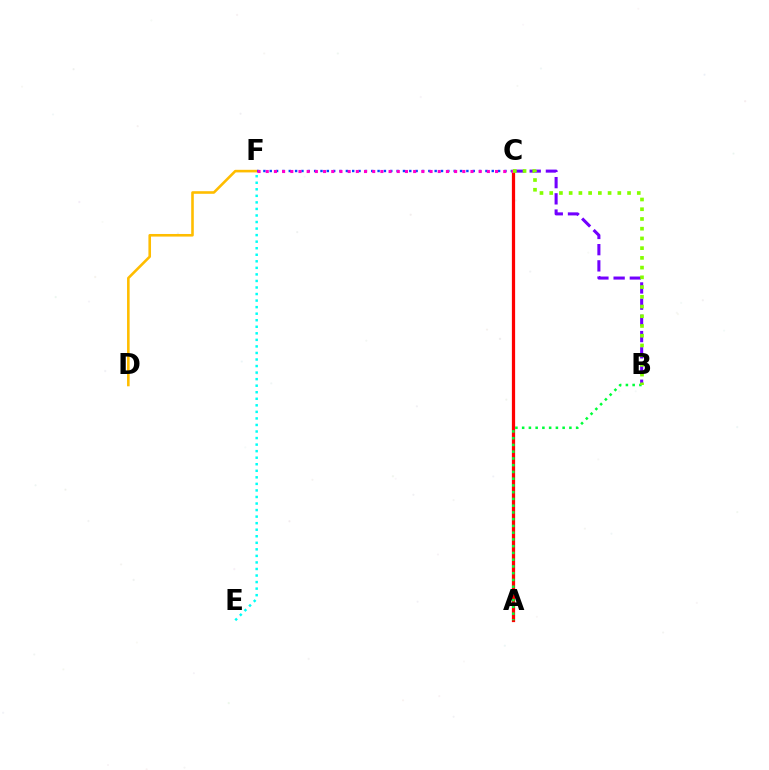{('D', 'F'): [{'color': '#ffbd00', 'line_style': 'solid', 'thickness': 1.87}], ('B', 'C'): [{'color': '#7200ff', 'line_style': 'dashed', 'thickness': 2.2}, {'color': '#84ff00', 'line_style': 'dotted', 'thickness': 2.64}], ('C', 'F'): [{'color': '#004bff', 'line_style': 'dotted', 'thickness': 1.72}, {'color': '#ff00cf', 'line_style': 'dotted', 'thickness': 2.23}], ('A', 'C'): [{'color': '#ff0000', 'line_style': 'solid', 'thickness': 2.33}], ('A', 'B'): [{'color': '#00ff39', 'line_style': 'dotted', 'thickness': 1.83}], ('E', 'F'): [{'color': '#00fff6', 'line_style': 'dotted', 'thickness': 1.78}]}